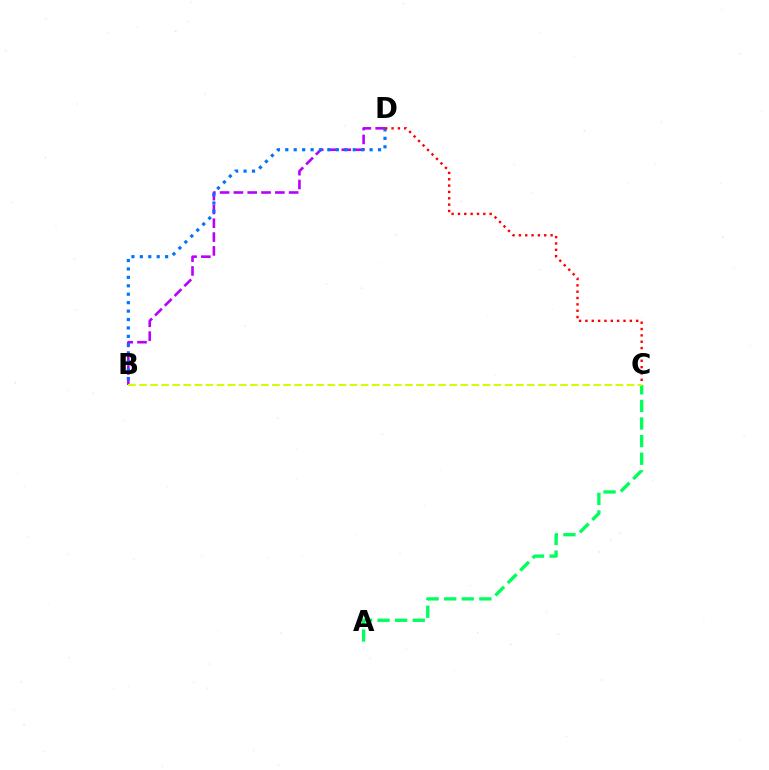{('B', 'D'): [{'color': '#b900ff', 'line_style': 'dashed', 'thickness': 1.88}, {'color': '#0074ff', 'line_style': 'dotted', 'thickness': 2.29}], ('A', 'C'): [{'color': '#00ff5c', 'line_style': 'dashed', 'thickness': 2.39}], ('C', 'D'): [{'color': '#ff0000', 'line_style': 'dotted', 'thickness': 1.72}], ('B', 'C'): [{'color': '#d1ff00', 'line_style': 'dashed', 'thickness': 1.51}]}